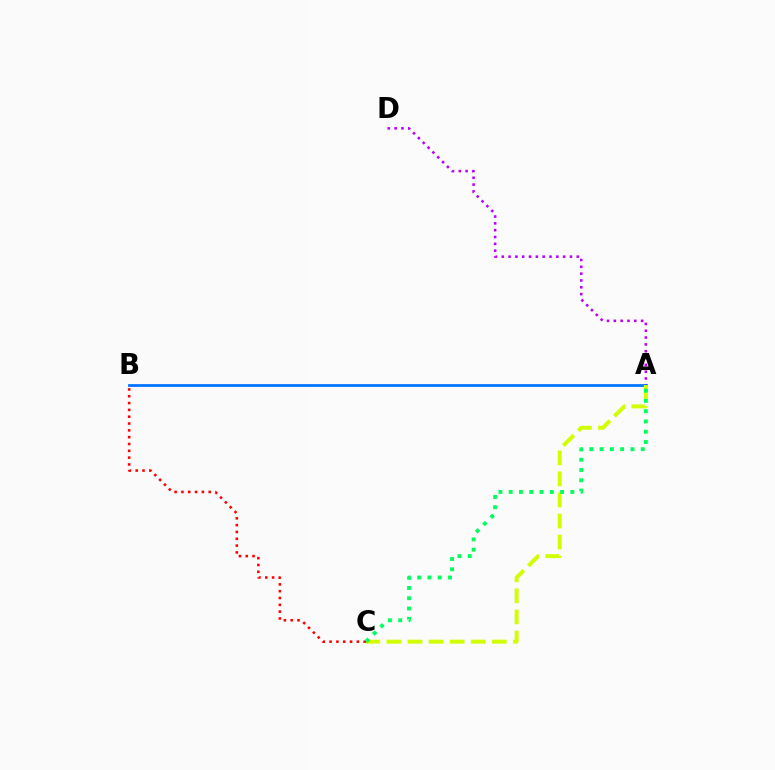{('A', 'D'): [{'color': '#b900ff', 'line_style': 'dotted', 'thickness': 1.85}], ('B', 'C'): [{'color': '#ff0000', 'line_style': 'dotted', 'thickness': 1.85}], ('A', 'B'): [{'color': '#0074ff', 'line_style': 'solid', 'thickness': 1.99}], ('A', 'C'): [{'color': '#d1ff00', 'line_style': 'dashed', 'thickness': 2.86}, {'color': '#00ff5c', 'line_style': 'dotted', 'thickness': 2.79}]}